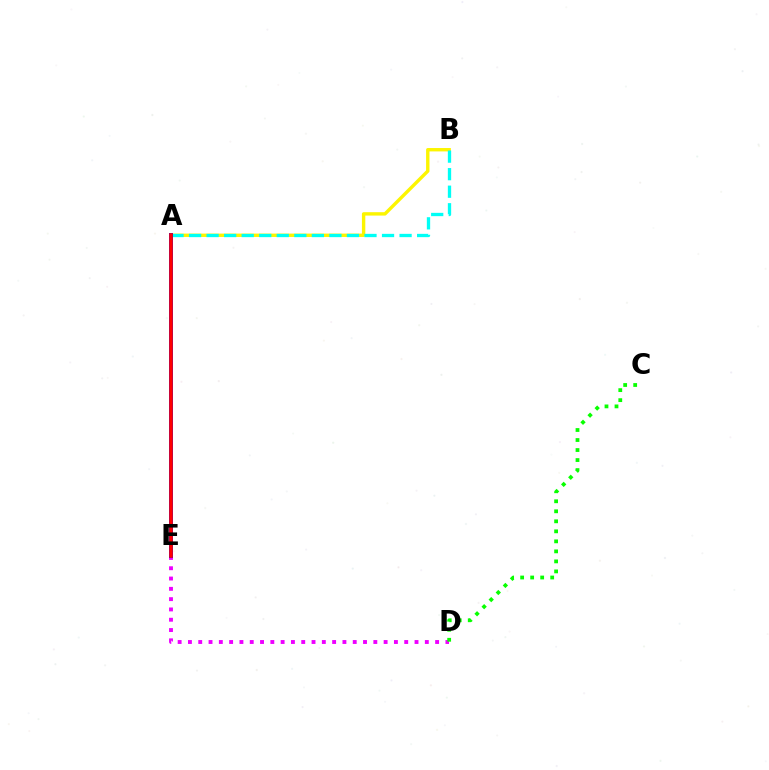{('D', 'E'): [{'color': '#ee00ff', 'line_style': 'dotted', 'thickness': 2.8}], ('A', 'B'): [{'color': '#fcf500', 'line_style': 'solid', 'thickness': 2.44}, {'color': '#00fff6', 'line_style': 'dashed', 'thickness': 2.38}], ('C', 'D'): [{'color': '#08ff00', 'line_style': 'dotted', 'thickness': 2.72}], ('A', 'E'): [{'color': '#0010ff', 'line_style': 'solid', 'thickness': 2.86}, {'color': '#ff0000', 'line_style': 'solid', 'thickness': 2.56}]}